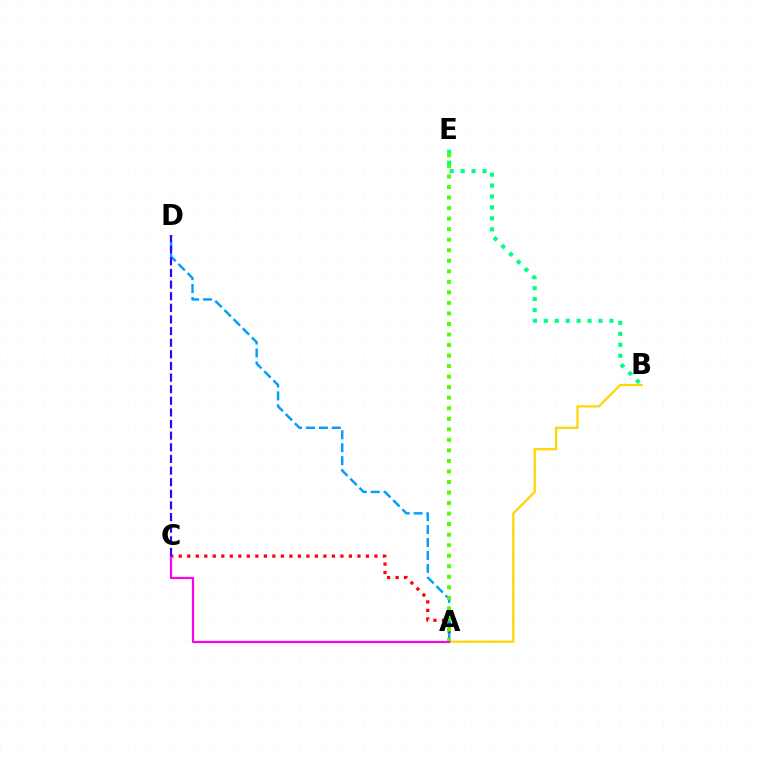{('A', 'C'): [{'color': '#ff0000', 'line_style': 'dotted', 'thickness': 2.31}, {'color': '#ff00ed', 'line_style': 'solid', 'thickness': 1.57}], ('A', 'D'): [{'color': '#009eff', 'line_style': 'dashed', 'thickness': 1.76}], ('B', 'E'): [{'color': '#00ff86', 'line_style': 'dotted', 'thickness': 2.97}], ('A', 'B'): [{'color': '#ffd500', 'line_style': 'solid', 'thickness': 1.61}], ('A', 'E'): [{'color': '#4fff00', 'line_style': 'dotted', 'thickness': 2.86}], ('C', 'D'): [{'color': '#3700ff', 'line_style': 'dashed', 'thickness': 1.58}]}